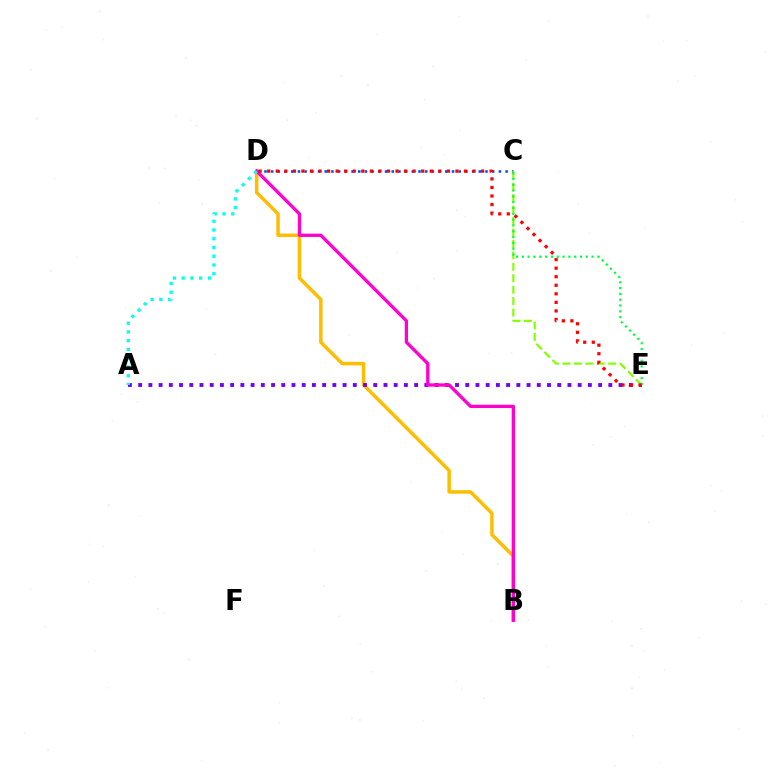{('B', 'D'): [{'color': '#ffbd00', 'line_style': 'solid', 'thickness': 2.52}, {'color': '#ff00cf', 'line_style': 'solid', 'thickness': 2.37}], ('A', 'E'): [{'color': '#7200ff', 'line_style': 'dotted', 'thickness': 2.78}], ('C', 'D'): [{'color': '#004bff', 'line_style': 'dotted', 'thickness': 1.82}], ('C', 'E'): [{'color': '#84ff00', 'line_style': 'dashed', 'thickness': 1.56}, {'color': '#00ff39', 'line_style': 'dotted', 'thickness': 1.58}], ('A', 'D'): [{'color': '#00fff6', 'line_style': 'dotted', 'thickness': 2.38}], ('D', 'E'): [{'color': '#ff0000', 'line_style': 'dotted', 'thickness': 2.33}]}